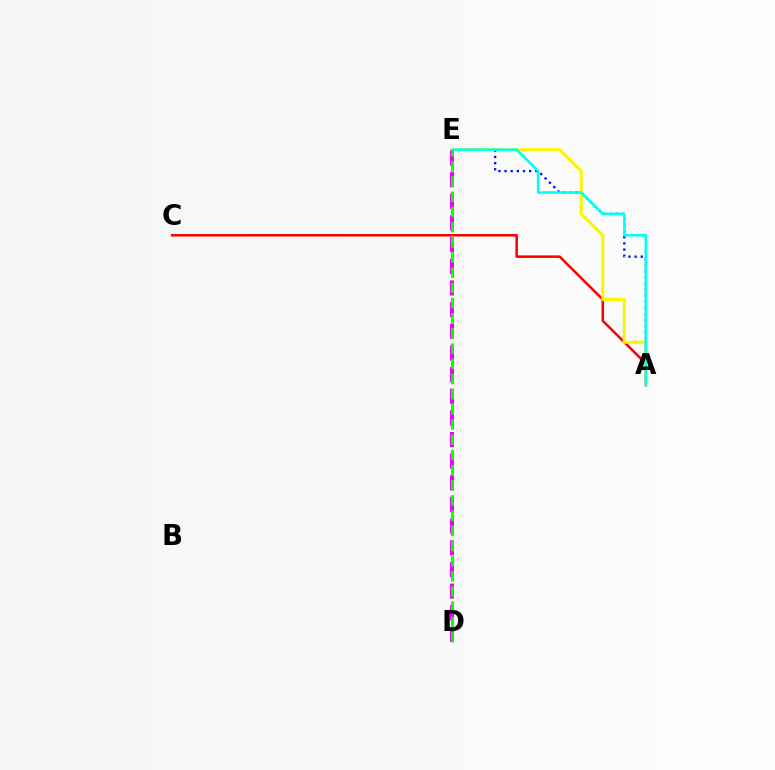{('A', 'C'): [{'color': '#ff0000', 'line_style': 'solid', 'thickness': 1.82}], ('A', 'E'): [{'color': '#0010ff', 'line_style': 'dotted', 'thickness': 1.67}, {'color': '#fcf500', 'line_style': 'solid', 'thickness': 2.19}, {'color': '#00fff6', 'line_style': 'solid', 'thickness': 1.86}], ('D', 'E'): [{'color': '#ee00ff', 'line_style': 'dashed', 'thickness': 2.94}, {'color': '#08ff00', 'line_style': 'dashed', 'thickness': 2.06}]}